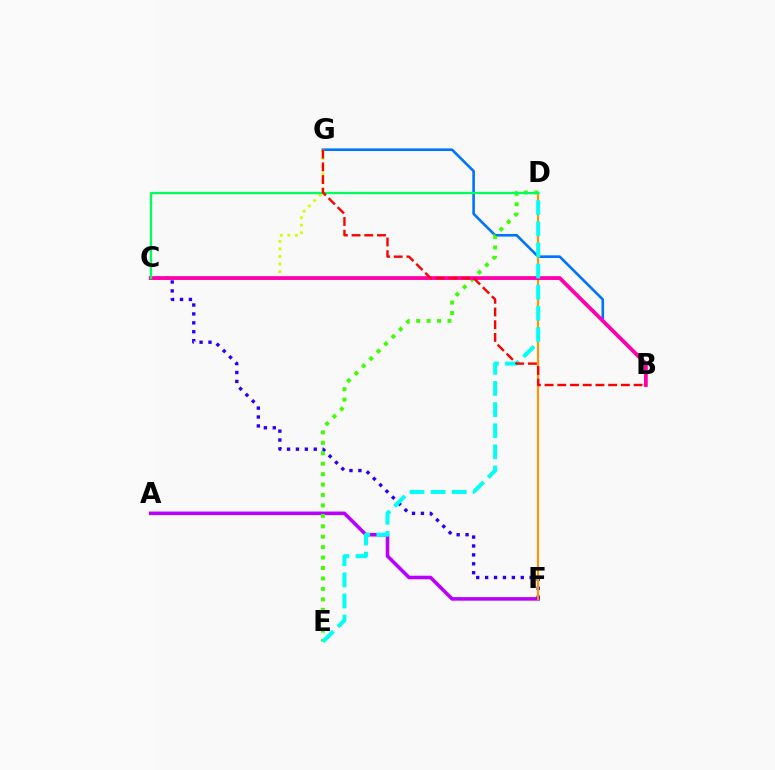{('B', 'G'): [{'color': '#0074ff', 'line_style': 'solid', 'thickness': 1.89}, {'color': '#ff0000', 'line_style': 'dashed', 'thickness': 1.73}], ('A', 'F'): [{'color': '#b900ff', 'line_style': 'solid', 'thickness': 2.57}], ('C', 'F'): [{'color': '#2500ff', 'line_style': 'dotted', 'thickness': 2.42}], ('D', 'F'): [{'color': '#ff9400', 'line_style': 'solid', 'thickness': 1.57}], ('C', 'G'): [{'color': '#d1ff00', 'line_style': 'dotted', 'thickness': 2.05}], ('D', 'E'): [{'color': '#3dff00', 'line_style': 'dotted', 'thickness': 2.84}, {'color': '#00fff6', 'line_style': 'dashed', 'thickness': 2.87}], ('B', 'C'): [{'color': '#ff00ac', 'line_style': 'solid', 'thickness': 2.73}], ('C', 'D'): [{'color': '#00ff5c', 'line_style': 'solid', 'thickness': 1.66}]}